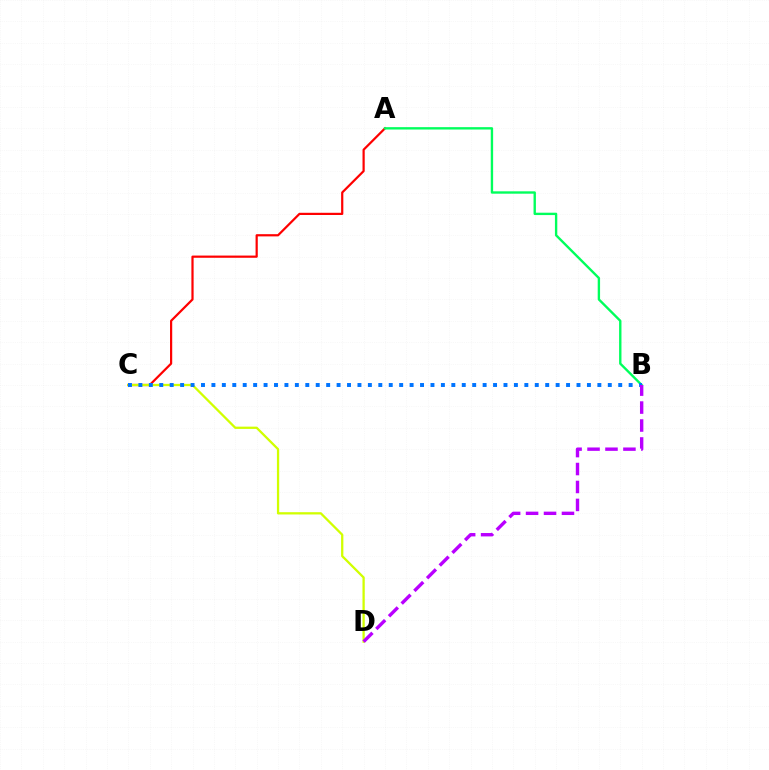{('A', 'C'): [{'color': '#ff0000', 'line_style': 'solid', 'thickness': 1.59}], ('C', 'D'): [{'color': '#d1ff00', 'line_style': 'solid', 'thickness': 1.64}], ('A', 'B'): [{'color': '#00ff5c', 'line_style': 'solid', 'thickness': 1.71}], ('B', 'C'): [{'color': '#0074ff', 'line_style': 'dotted', 'thickness': 2.83}], ('B', 'D'): [{'color': '#b900ff', 'line_style': 'dashed', 'thickness': 2.44}]}